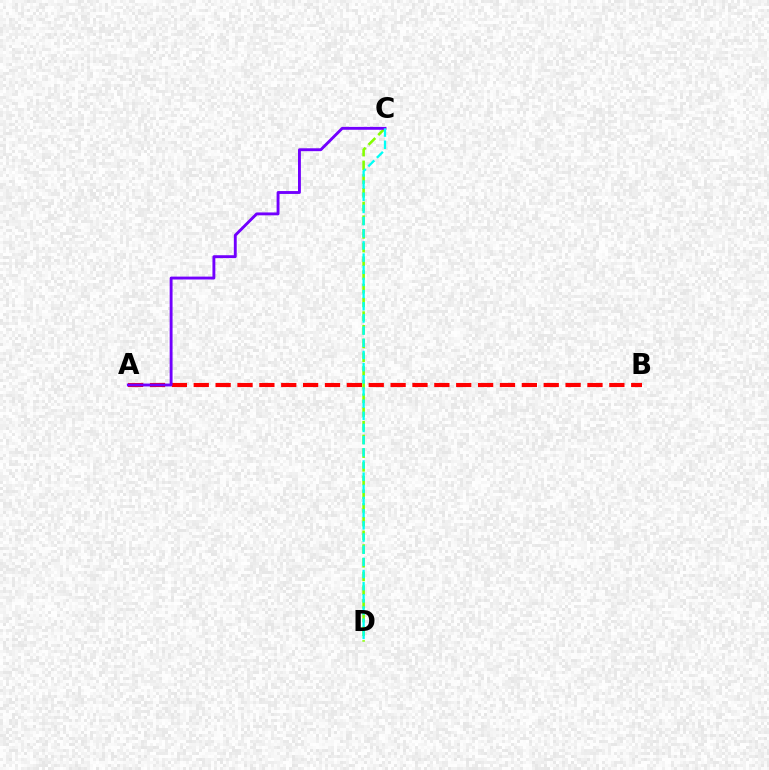{('A', 'B'): [{'color': '#ff0000', 'line_style': 'dashed', 'thickness': 2.97}], ('C', 'D'): [{'color': '#84ff00', 'line_style': 'dashed', 'thickness': 1.86}, {'color': '#00fff6', 'line_style': 'dashed', 'thickness': 1.65}], ('A', 'C'): [{'color': '#7200ff', 'line_style': 'solid', 'thickness': 2.08}]}